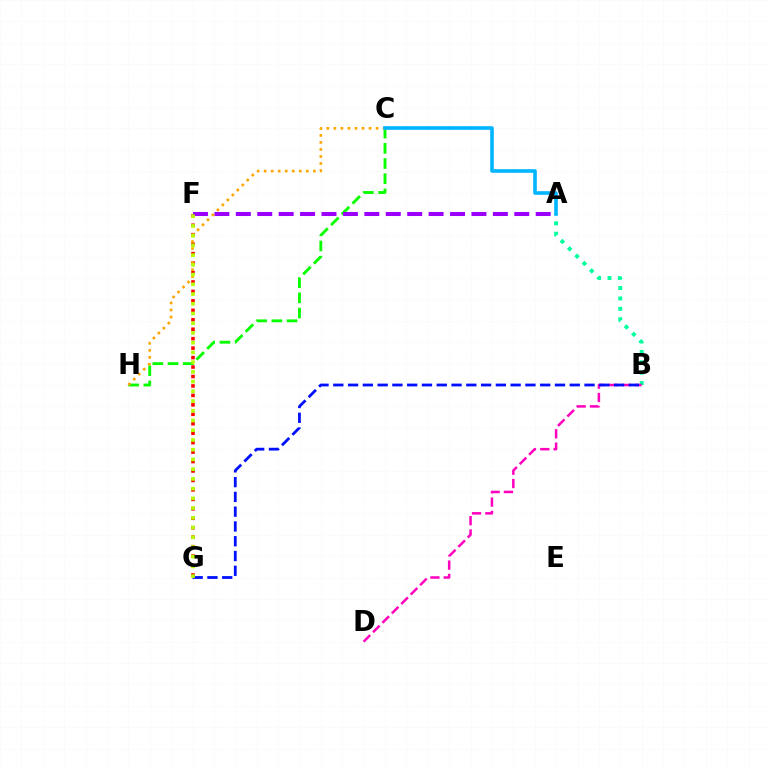{('A', 'B'): [{'color': '#00ff9d', 'line_style': 'dotted', 'thickness': 2.82}], ('F', 'G'): [{'color': '#ff0000', 'line_style': 'dotted', 'thickness': 2.57}, {'color': '#b3ff00', 'line_style': 'dotted', 'thickness': 2.64}], ('B', 'D'): [{'color': '#ff00bd', 'line_style': 'dashed', 'thickness': 1.81}], ('C', 'H'): [{'color': '#08ff00', 'line_style': 'dashed', 'thickness': 2.06}, {'color': '#ffa500', 'line_style': 'dotted', 'thickness': 1.91}], ('A', 'F'): [{'color': '#9b00ff', 'line_style': 'dashed', 'thickness': 2.91}], ('B', 'G'): [{'color': '#0010ff', 'line_style': 'dashed', 'thickness': 2.01}], ('A', 'C'): [{'color': '#00b5ff', 'line_style': 'solid', 'thickness': 2.6}]}